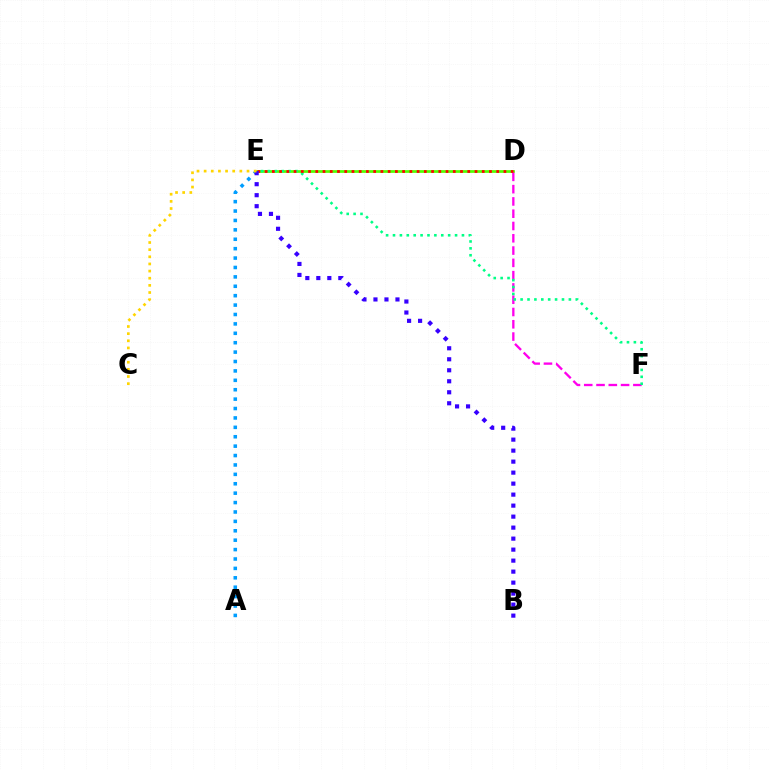{('D', 'E'): [{'color': '#4fff00', 'line_style': 'solid', 'thickness': 1.96}, {'color': '#ff0000', 'line_style': 'dotted', 'thickness': 1.97}], ('A', 'E'): [{'color': '#009eff', 'line_style': 'dotted', 'thickness': 2.56}], ('D', 'F'): [{'color': '#ff00ed', 'line_style': 'dashed', 'thickness': 1.67}], ('E', 'F'): [{'color': '#00ff86', 'line_style': 'dotted', 'thickness': 1.87}], ('B', 'E'): [{'color': '#3700ff', 'line_style': 'dotted', 'thickness': 2.99}], ('C', 'E'): [{'color': '#ffd500', 'line_style': 'dotted', 'thickness': 1.94}]}